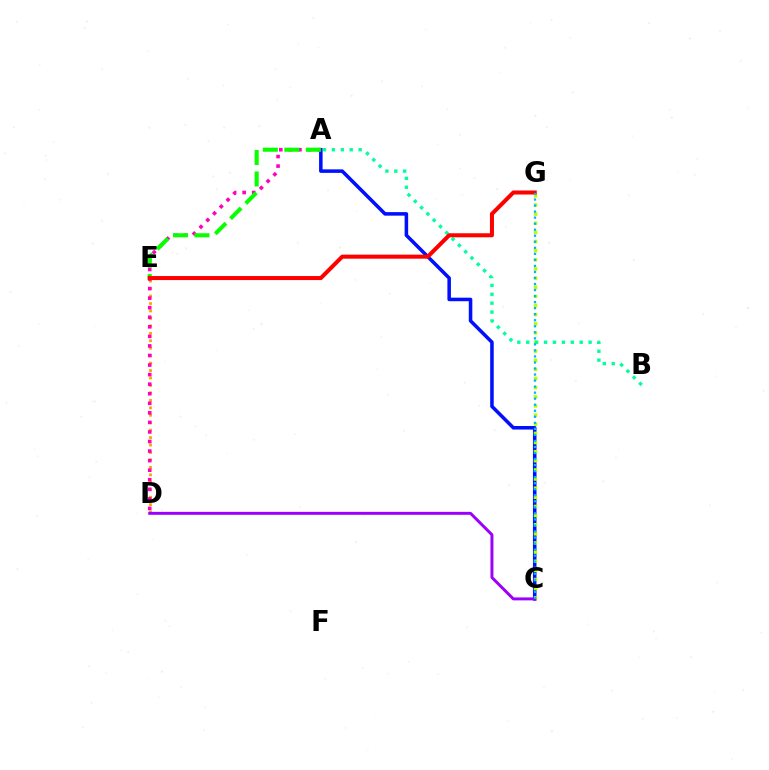{('D', 'E'): [{'color': '#ffa500', 'line_style': 'dotted', 'thickness': 2.02}], ('A', 'C'): [{'color': '#0010ff', 'line_style': 'solid', 'thickness': 2.55}], ('C', 'G'): [{'color': '#b3ff00', 'line_style': 'dotted', 'thickness': 2.48}, {'color': '#00b5ff', 'line_style': 'dotted', 'thickness': 1.64}], ('A', 'D'): [{'color': '#ff00bd', 'line_style': 'dotted', 'thickness': 2.6}], ('A', 'E'): [{'color': '#08ff00', 'line_style': 'dashed', 'thickness': 2.92}], ('A', 'B'): [{'color': '#00ff9d', 'line_style': 'dotted', 'thickness': 2.42}], ('E', 'G'): [{'color': '#ff0000', 'line_style': 'solid', 'thickness': 2.91}], ('C', 'D'): [{'color': '#9b00ff', 'line_style': 'solid', 'thickness': 2.13}]}